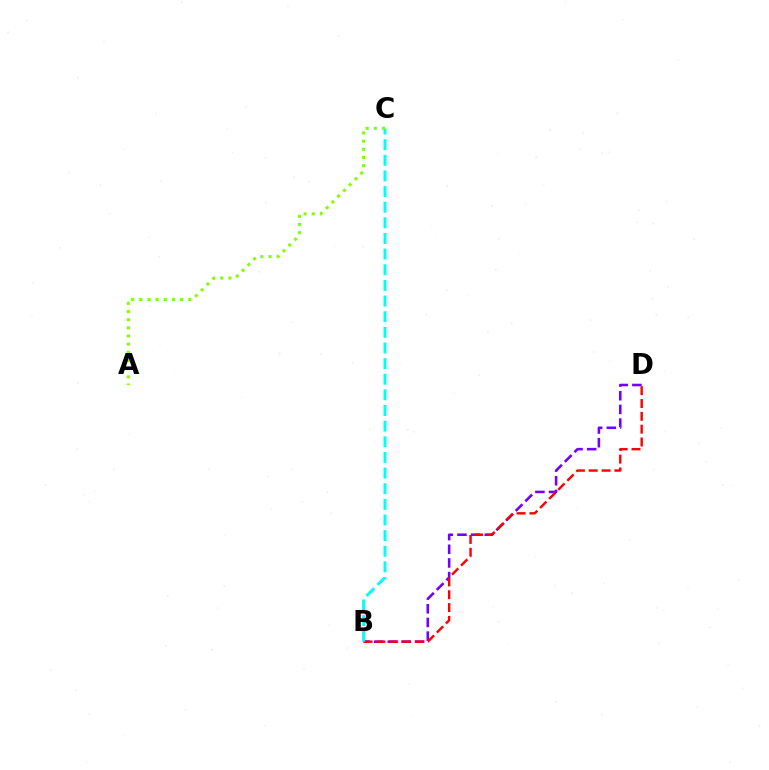{('B', 'D'): [{'color': '#7200ff', 'line_style': 'dashed', 'thickness': 1.86}, {'color': '#ff0000', 'line_style': 'dashed', 'thickness': 1.74}], ('B', 'C'): [{'color': '#00fff6', 'line_style': 'dashed', 'thickness': 2.12}], ('A', 'C'): [{'color': '#84ff00', 'line_style': 'dotted', 'thickness': 2.22}]}